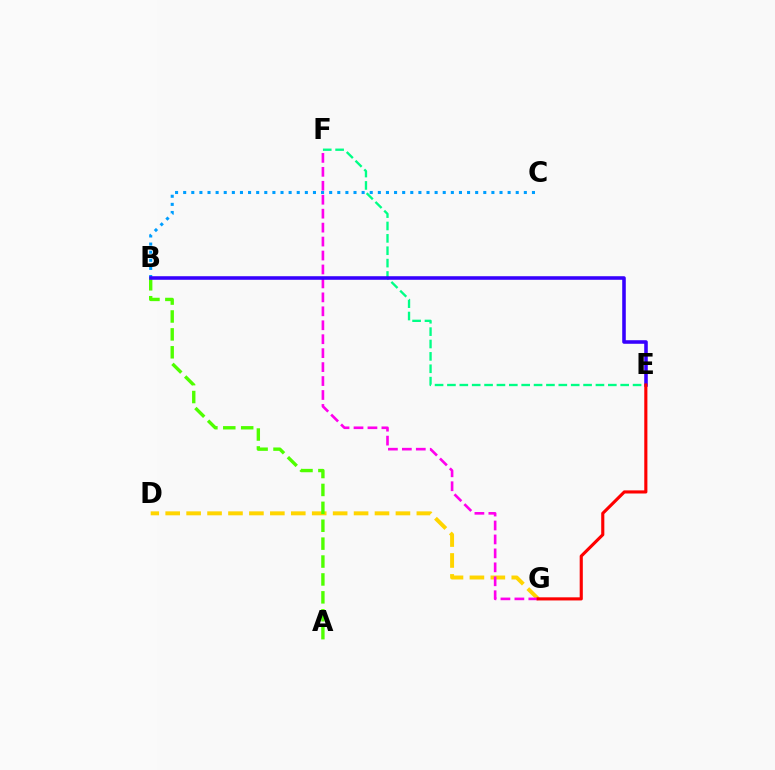{('D', 'G'): [{'color': '#ffd500', 'line_style': 'dashed', 'thickness': 2.84}], ('E', 'F'): [{'color': '#00ff86', 'line_style': 'dashed', 'thickness': 1.68}], ('B', 'C'): [{'color': '#009eff', 'line_style': 'dotted', 'thickness': 2.2}], ('F', 'G'): [{'color': '#ff00ed', 'line_style': 'dashed', 'thickness': 1.89}], ('A', 'B'): [{'color': '#4fff00', 'line_style': 'dashed', 'thickness': 2.43}], ('B', 'E'): [{'color': '#3700ff', 'line_style': 'solid', 'thickness': 2.56}], ('E', 'G'): [{'color': '#ff0000', 'line_style': 'solid', 'thickness': 2.25}]}